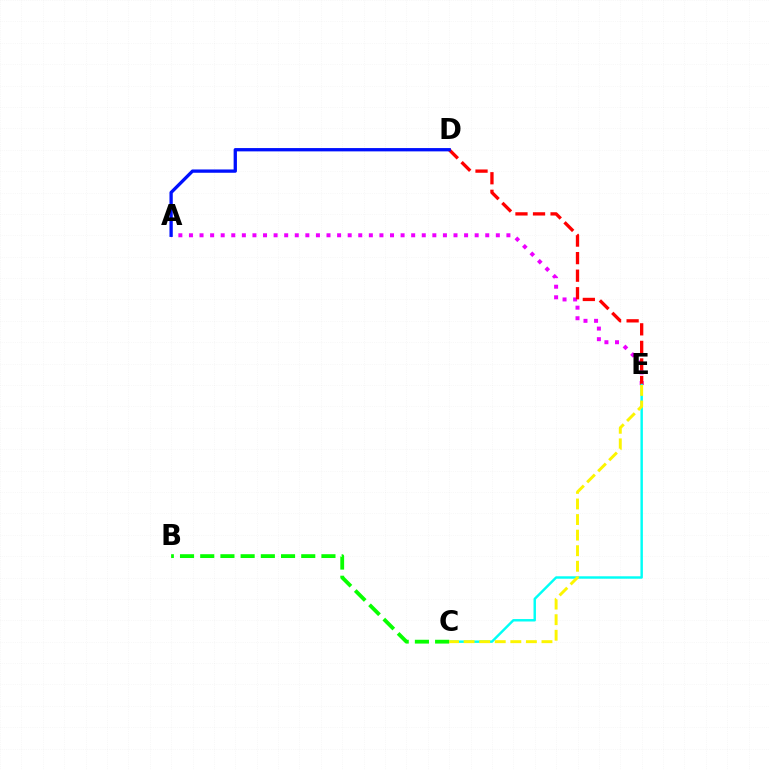{('A', 'E'): [{'color': '#ee00ff', 'line_style': 'dotted', 'thickness': 2.88}], ('D', 'E'): [{'color': '#ff0000', 'line_style': 'dashed', 'thickness': 2.38}], ('A', 'D'): [{'color': '#0010ff', 'line_style': 'solid', 'thickness': 2.38}], ('C', 'E'): [{'color': '#00fff6', 'line_style': 'solid', 'thickness': 1.75}, {'color': '#fcf500', 'line_style': 'dashed', 'thickness': 2.12}], ('B', 'C'): [{'color': '#08ff00', 'line_style': 'dashed', 'thickness': 2.74}]}